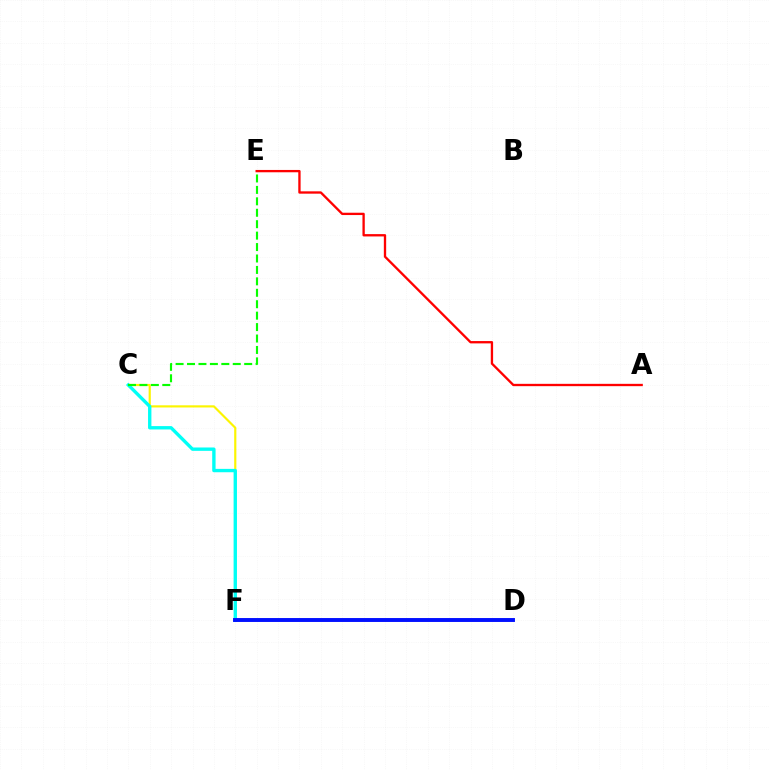{('C', 'F'): [{'color': '#fcf500', 'line_style': 'solid', 'thickness': 1.56}, {'color': '#00fff6', 'line_style': 'solid', 'thickness': 2.42}], ('D', 'F'): [{'color': '#ee00ff', 'line_style': 'solid', 'thickness': 1.76}, {'color': '#0010ff', 'line_style': 'solid', 'thickness': 2.8}], ('A', 'E'): [{'color': '#ff0000', 'line_style': 'solid', 'thickness': 1.67}], ('C', 'E'): [{'color': '#08ff00', 'line_style': 'dashed', 'thickness': 1.55}]}